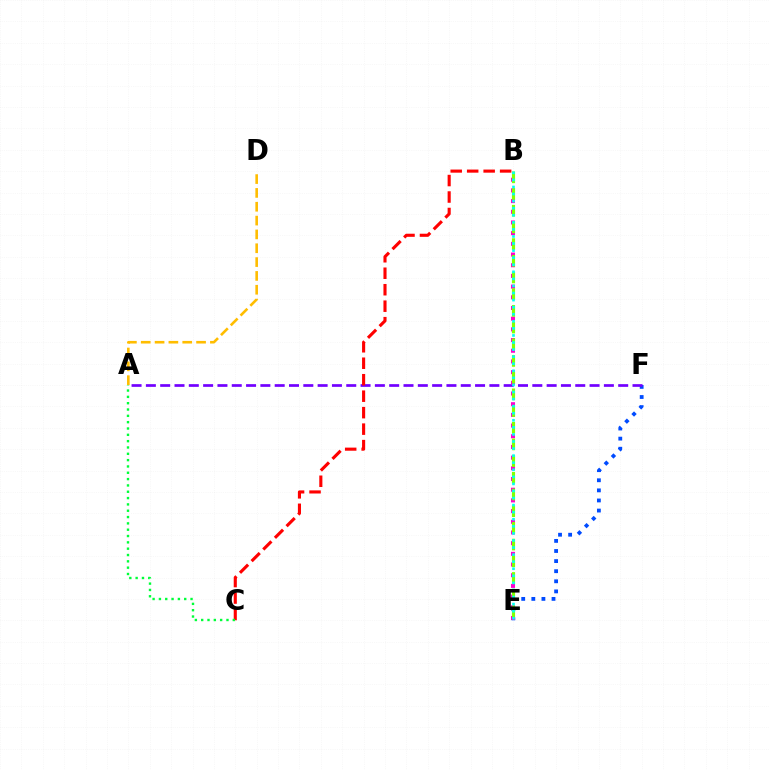{('E', 'F'): [{'color': '#004bff', 'line_style': 'dotted', 'thickness': 2.74}], ('A', 'F'): [{'color': '#7200ff', 'line_style': 'dashed', 'thickness': 1.94}], ('B', 'E'): [{'color': '#ff00cf', 'line_style': 'dotted', 'thickness': 2.9}, {'color': '#84ff00', 'line_style': 'dashed', 'thickness': 2.27}, {'color': '#00fff6', 'line_style': 'dotted', 'thickness': 1.92}], ('B', 'C'): [{'color': '#ff0000', 'line_style': 'dashed', 'thickness': 2.24}], ('A', 'D'): [{'color': '#ffbd00', 'line_style': 'dashed', 'thickness': 1.88}], ('A', 'C'): [{'color': '#00ff39', 'line_style': 'dotted', 'thickness': 1.72}]}